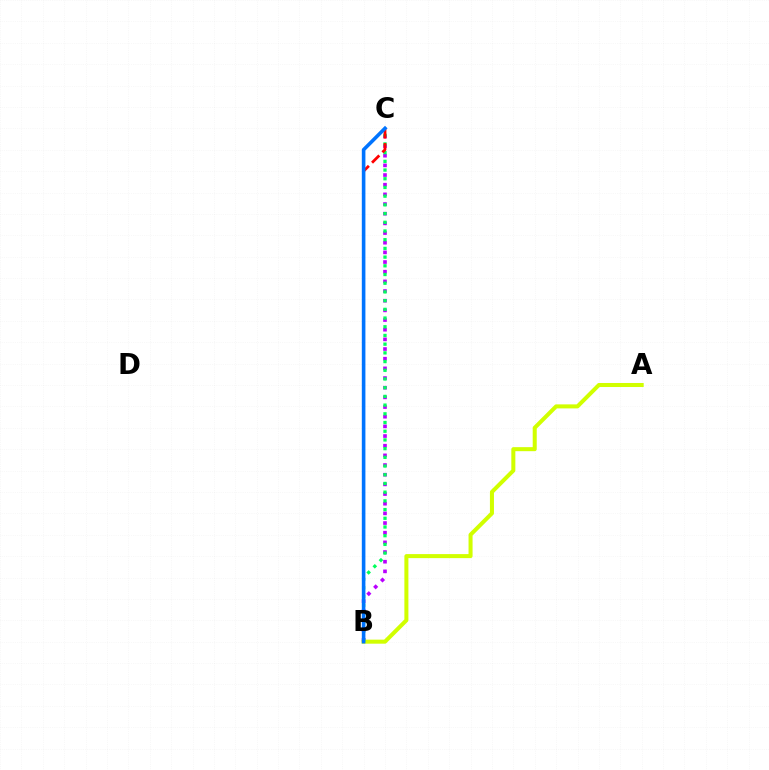{('B', 'C'): [{'color': '#b900ff', 'line_style': 'dotted', 'thickness': 2.63}, {'color': '#00ff5c', 'line_style': 'dotted', 'thickness': 2.37}, {'color': '#ff0000', 'line_style': 'dashed', 'thickness': 2.0}, {'color': '#0074ff', 'line_style': 'solid', 'thickness': 2.59}], ('A', 'B'): [{'color': '#d1ff00', 'line_style': 'solid', 'thickness': 2.9}]}